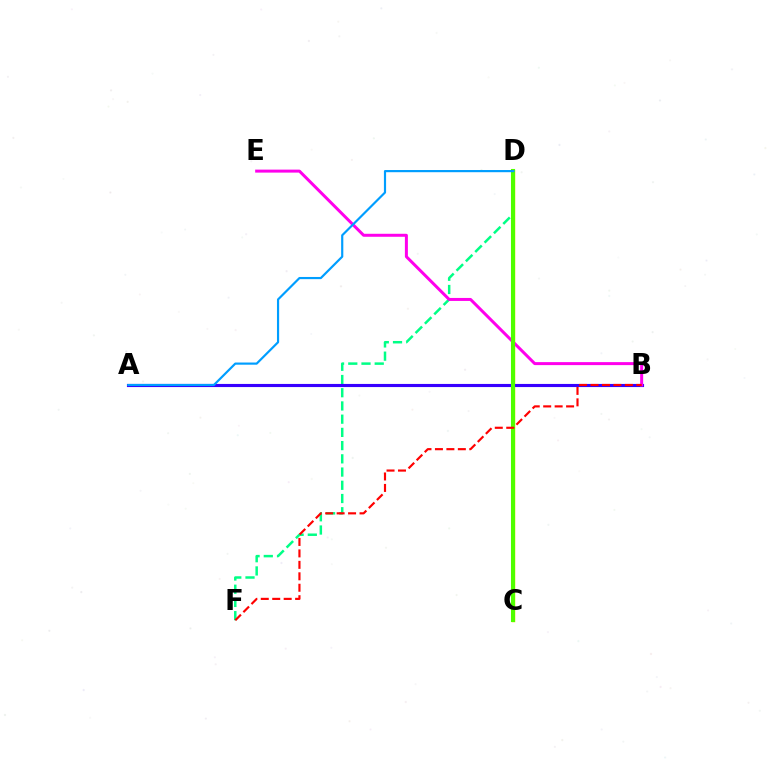{('C', 'D'): [{'color': '#ffd500', 'line_style': 'solid', 'thickness': 2.5}, {'color': '#4fff00', 'line_style': 'solid', 'thickness': 2.93}], ('D', 'F'): [{'color': '#00ff86', 'line_style': 'dashed', 'thickness': 1.8}], ('A', 'B'): [{'color': '#3700ff', 'line_style': 'solid', 'thickness': 2.25}], ('B', 'E'): [{'color': '#ff00ed', 'line_style': 'solid', 'thickness': 2.16}], ('A', 'D'): [{'color': '#009eff', 'line_style': 'solid', 'thickness': 1.57}], ('B', 'F'): [{'color': '#ff0000', 'line_style': 'dashed', 'thickness': 1.56}]}